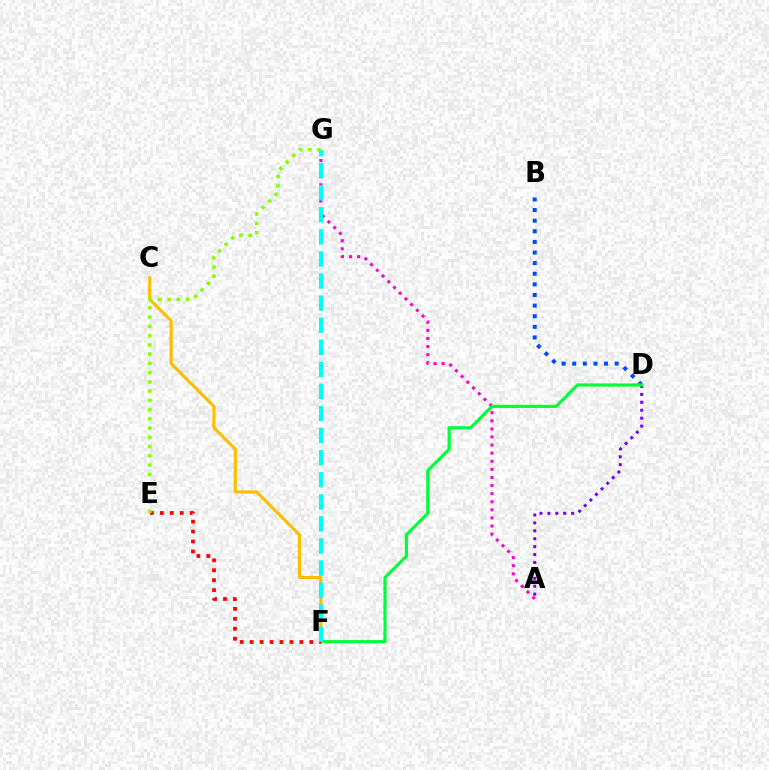{('C', 'F'): [{'color': '#ffbd00', 'line_style': 'solid', 'thickness': 2.25}], ('A', 'G'): [{'color': '#ff00cf', 'line_style': 'dotted', 'thickness': 2.2}], ('B', 'D'): [{'color': '#004bff', 'line_style': 'dotted', 'thickness': 2.88}], ('A', 'D'): [{'color': '#7200ff', 'line_style': 'dotted', 'thickness': 2.15}], ('D', 'F'): [{'color': '#00ff39', 'line_style': 'solid', 'thickness': 2.27}], ('E', 'F'): [{'color': '#ff0000', 'line_style': 'dotted', 'thickness': 2.7}], ('E', 'G'): [{'color': '#84ff00', 'line_style': 'dotted', 'thickness': 2.51}], ('F', 'G'): [{'color': '#00fff6', 'line_style': 'dashed', 'thickness': 3.0}]}